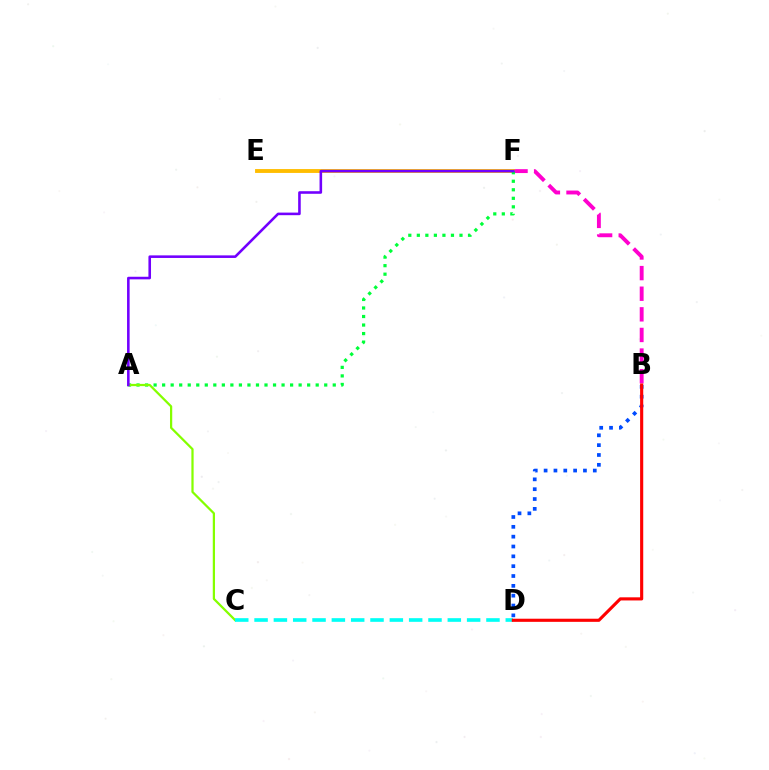{('B', 'F'): [{'color': '#ff00cf', 'line_style': 'dashed', 'thickness': 2.8}], ('E', 'F'): [{'color': '#ffbd00', 'line_style': 'solid', 'thickness': 2.78}], ('A', 'F'): [{'color': '#00ff39', 'line_style': 'dotted', 'thickness': 2.32}, {'color': '#7200ff', 'line_style': 'solid', 'thickness': 1.86}], ('A', 'C'): [{'color': '#84ff00', 'line_style': 'solid', 'thickness': 1.61}], ('C', 'D'): [{'color': '#00fff6', 'line_style': 'dashed', 'thickness': 2.63}], ('B', 'D'): [{'color': '#004bff', 'line_style': 'dotted', 'thickness': 2.67}, {'color': '#ff0000', 'line_style': 'solid', 'thickness': 2.25}]}